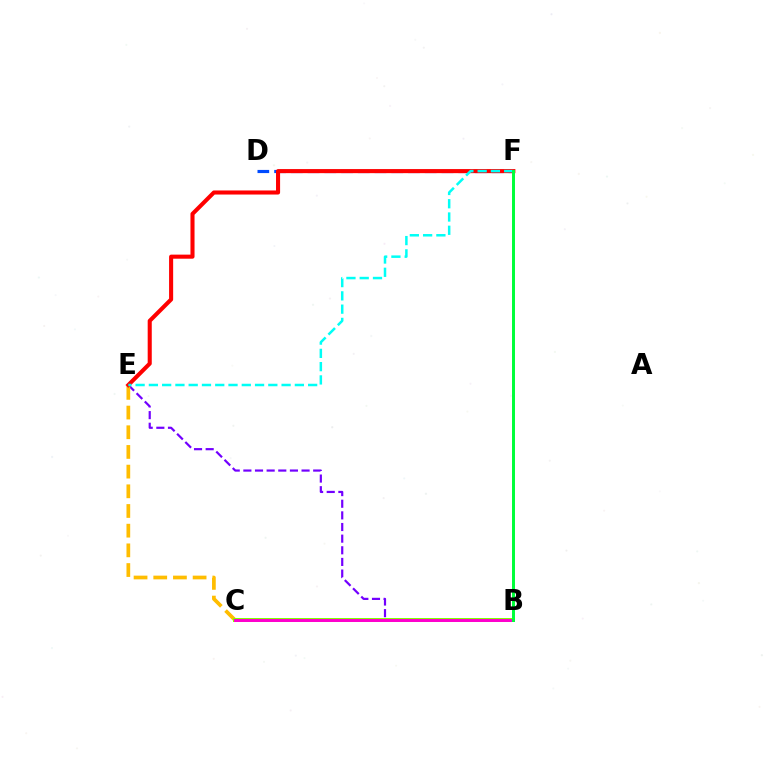{('B', 'E'): [{'color': '#7200ff', 'line_style': 'dashed', 'thickness': 1.58}], ('C', 'E'): [{'color': '#ffbd00', 'line_style': 'dashed', 'thickness': 2.67}], ('D', 'F'): [{'color': '#004bff', 'line_style': 'dashed', 'thickness': 2.27}], ('B', 'C'): [{'color': '#84ff00', 'line_style': 'solid', 'thickness': 2.87}, {'color': '#ff00cf', 'line_style': 'solid', 'thickness': 2.14}], ('E', 'F'): [{'color': '#ff0000', 'line_style': 'solid', 'thickness': 2.93}, {'color': '#00fff6', 'line_style': 'dashed', 'thickness': 1.8}], ('B', 'F'): [{'color': '#00ff39', 'line_style': 'solid', 'thickness': 2.14}]}